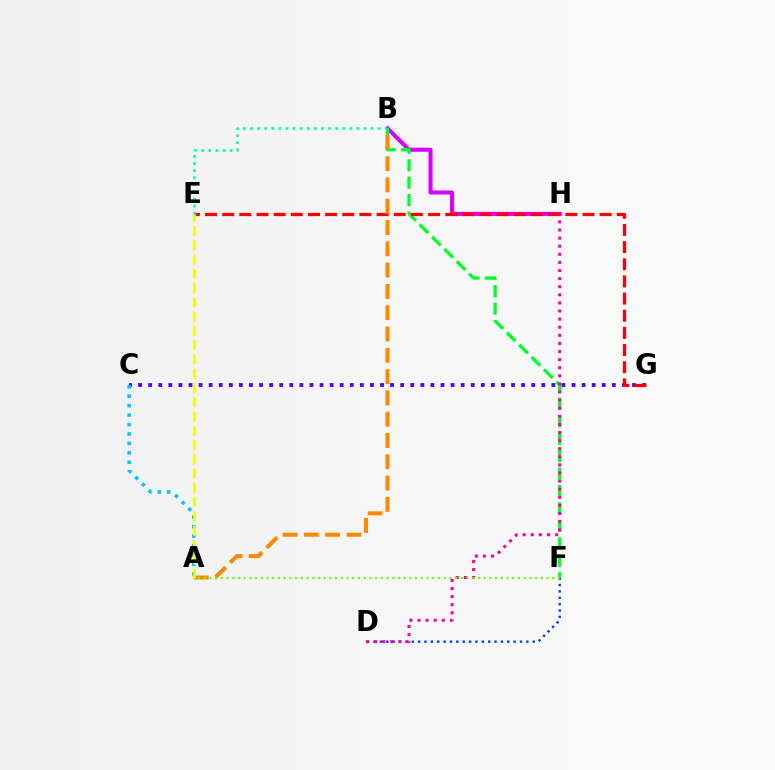{('B', 'H'): [{'color': '#d600ff', 'line_style': 'solid', 'thickness': 2.91}], ('B', 'F'): [{'color': '#00ff27', 'line_style': 'dashed', 'thickness': 2.37}], ('C', 'G'): [{'color': '#4f00ff', 'line_style': 'dotted', 'thickness': 2.74}], ('E', 'G'): [{'color': '#ff0000', 'line_style': 'dashed', 'thickness': 2.33}], ('D', 'F'): [{'color': '#003fff', 'line_style': 'dotted', 'thickness': 1.73}], ('A', 'B'): [{'color': '#ff8800', 'line_style': 'dashed', 'thickness': 2.89}], ('D', 'H'): [{'color': '#ff00a0', 'line_style': 'dotted', 'thickness': 2.2}], ('B', 'E'): [{'color': '#00ffaf', 'line_style': 'dotted', 'thickness': 1.93}], ('A', 'F'): [{'color': '#66ff00', 'line_style': 'dotted', 'thickness': 1.55}], ('A', 'C'): [{'color': '#00c7ff', 'line_style': 'dotted', 'thickness': 2.56}], ('A', 'E'): [{'color': '#eeff00', 'line_style': 'dashed', 'thickness': 1.94}]}